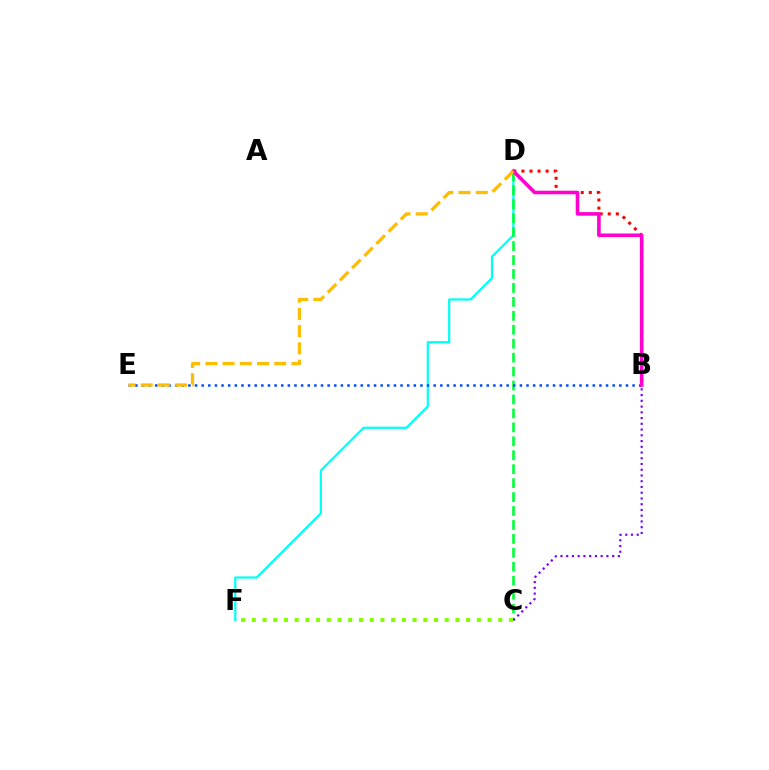{('D', 'F'): [{'color': '#00fff6', 'line_style': 'solid', 'thickness': 1.59}], ('C', 'D'): [{'color': '#00ff39', 'line_style': 'dashed', 'thickness': 1.89}], ('B', 'C'): [{'color': '#7200ff', 'line_style': 'dotted', 'thickness': 1.56}], ('C', 'F'): [{'color': '#84ff00', 'line_style': 'dotted', 'thickness': 2.91}], ('B', 'D'): [{'color': '#ff0000', 'line_style': 'dotted', 'thickness': 2.19}, {'color': '#ff00cf', 'line_style': 'solid', 'thickness': 2.58}], ('B', 'E'): [{'color': '#004bff', 'line_style': 'dotted', 'thickness': 1.8}], ('D', 'E'): [{'color': '#ffbd00', 'line_style': 'dashed', 'thickness': 2.34}]}